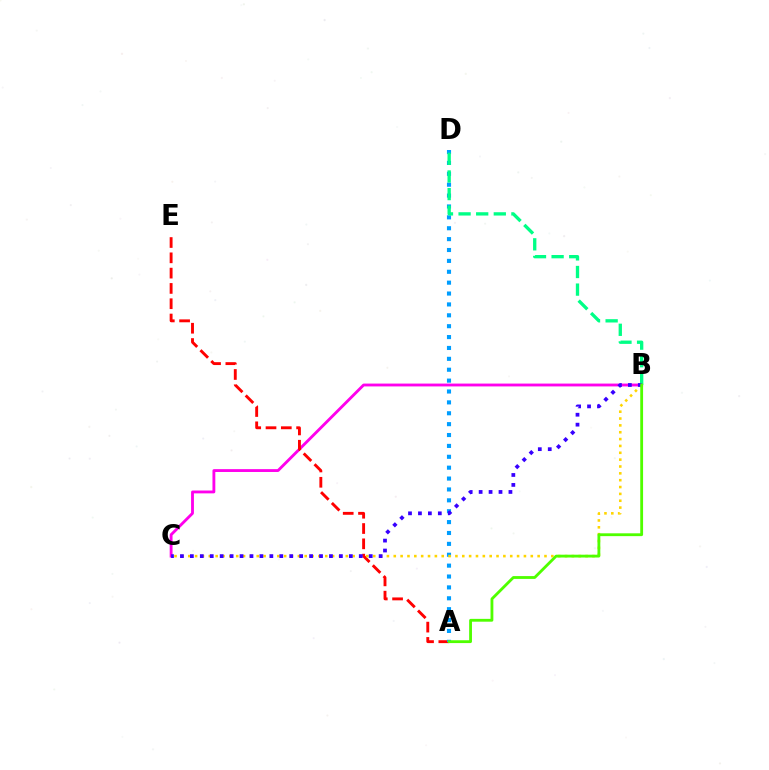{('B', 'C'): [{'color': '#ff00ed', 'line_style': 'solid', 'thickness': 2.05}, {'color': '#ffd500', 'line_style': 'dotted', 'thickness': 1.86}, {'color': '#3700ff', 'line_style': 'dotted', 'thickness': 2.7}], ('A', 'E'): [{'color': '#ff0000', 'line_style': 'dashed', 'thickness': 2.08}], ('A', 'D'): [{'color': '#009eff', 'line_style': 'dotted', 'thickness': 2.96}], ('B', 'D'): [{'color': '#00ff86', 'line_style': 'dashed', 'thickness': 2.39}], ('A', 'B'): [{'color': '#4fff00', 'line_style': 'solid', 'thickness': 2.03}]}